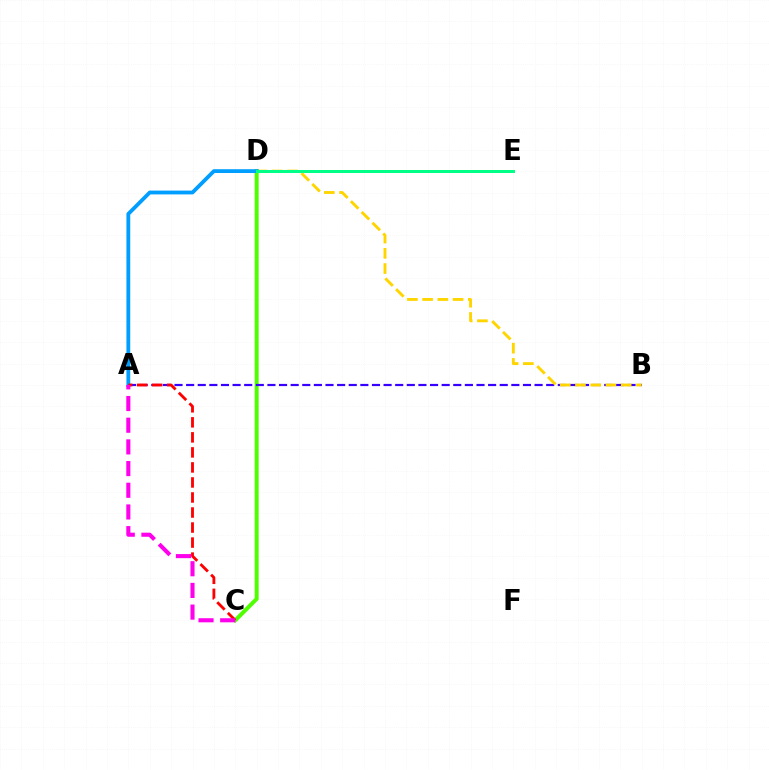{('C', 'D'): [{'color': '#4fff00', 'line_style': 'solid', 'thickness': 2.87}], ('A', 'B'): [{'color': '#3700ff', 'line_style': 'dashed', 'thickness': 1.58}], ('B', 'D'): [{'color': '#ffd500', 'line_style': 'dashed', 'thickness': 2.07}], ('A', 'D'): [{'color': '#009eff', 'line_style': 'solid', 'thickness': 2.74}], ('D', 'E'): [{'color': '#00ff86', 'line_style': 'solid', 'thickness': 2.15}], ('A', 'C'): [{'color': '#ff0000', 'line_style': 'dashed', 'thickness': 2.04}, {'color': '#ff00ed', 'line_style': 'dashed', 'thickness': 2.95}]}